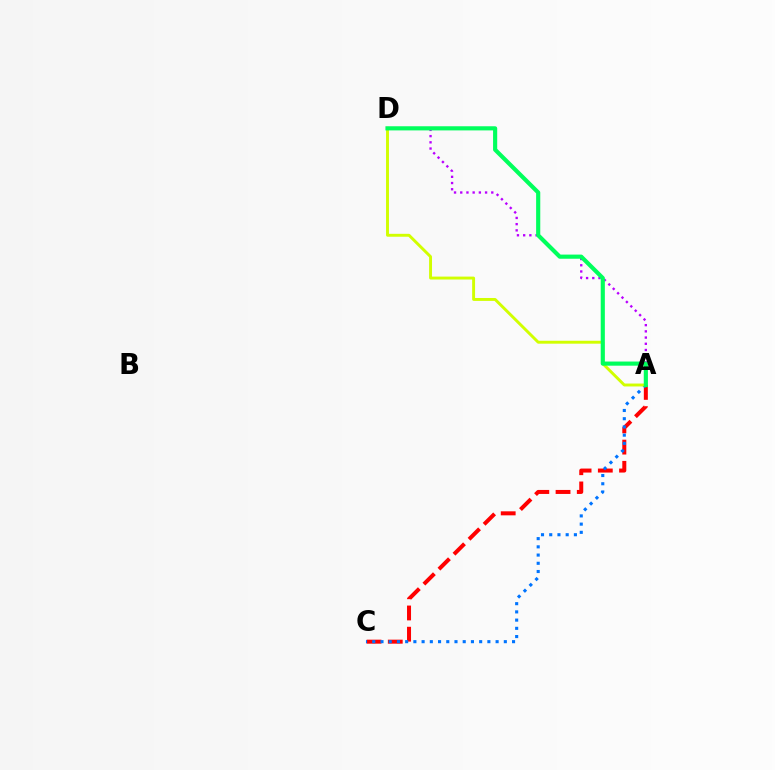{('A', 'C'): [{'color': '#ff0000', 'line_style': 'dashed', 'thickness': 2.88}, {'color': '#0074ff', 'line_style': 'dotted', 'thickness': 2.23}], ('A', 'D'): [{'color': '#b900ff', 'line_style': 'dotted', 'thickness': 1.69}, {'color': '#d1ff00', 'line_style': 'solid', 'thickness': 2.1}, {'color': '#00ff5c', 'line_style': 'solid', 'thickness': 2.98}]}